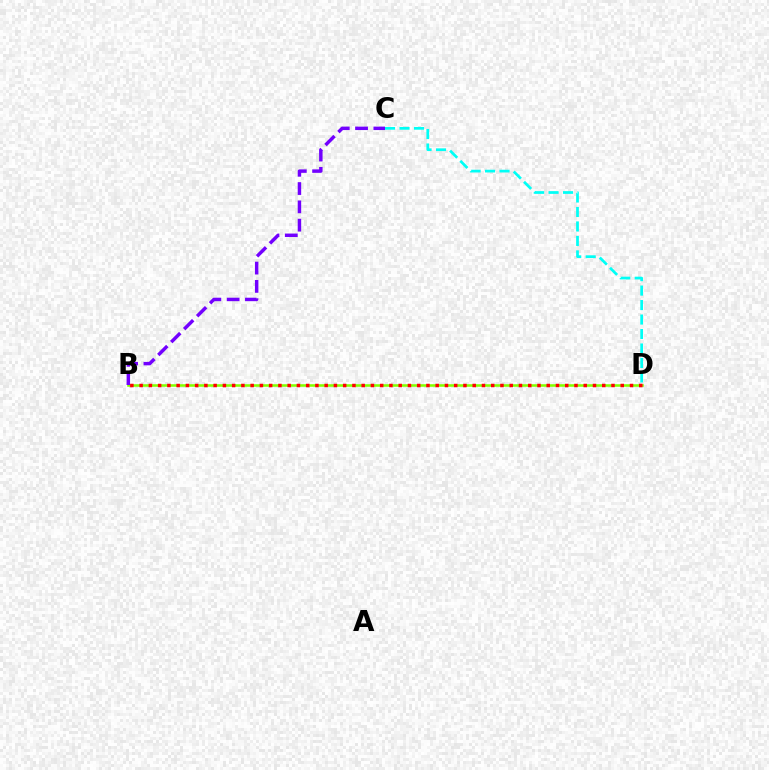{('B', 'D'): [{'color': '#84ff00', 'line_style': 'solid', 'thickness': 1.84}, {'color': '#ff0000', 'line_style': 'dotted', 'thickness': 2.51}], ('C', 'D'): [{'color': '#00fff6', 'line_style': 'dashed', 'thickness': 1.97}], ('B', 'C'): [{'color': '#7200ff', 'line_style': 'dashed', 'thickness': 2.49}]}